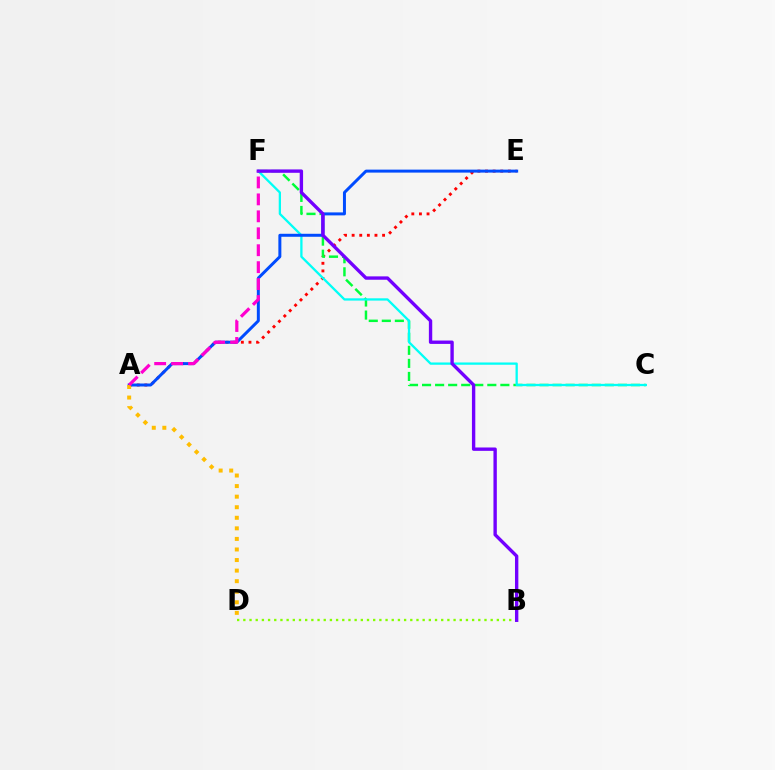{('A', 'E'): [{'color': '#ff0000', 'line_style': 'dotted', 'thickness': 2.07}, {'color': '#004bff', 'line_style': 'solid', 'thickness': 2.15}], ('C', 'F'): [{'color': '#00ff39', 'line_style': 'dashed', 'thickness': 1.77}, {'color': '#00fff6', 'line_style': 'solid', 'thickness': 1.65}], ('A', 'D'): [{'color': '#ffbd00', 'line_style': 'dotted', 'thickness': 2.87}], ('B', 'D'): [{'color': '#84ff00', 'line_style': 'dotted', 'thickness': 1.68}], ('B', 'F'): [{'color': '#7200ff', 'line_style': 'solid', 'thickness': 2.42}], ('A', 'F'): [{'color': '#ff00cf', 'line_style': 'dashed', 'thickness': 2.3}]}